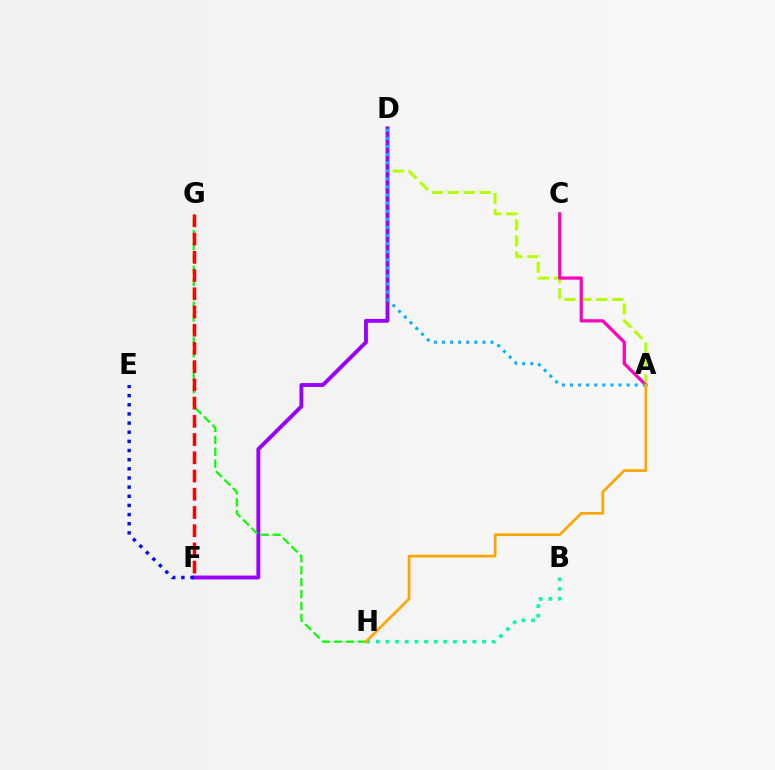{('B', 'H'): [{'color': '#00ff9d', 'line_style': 'dotted', 'thickness': 2.62}], ('A', 'D'): [{'color': '#b3ff00', 'line_style': 'dashed', 'thickness': 2.17}, {'color': '#00b5ff', 'line_style': 'dotted', 'thickness': 2.2}], ('D', 'F'): [{'color': '#9b00ff', 'line_style': 'solid', 'thickness': 2.79}], ('G', 'H'): [{'color': '#08ff00', 'line_style': 'dashed', 'thickness': 1.62}], ('A', 'C'): [{'color': '#ff00bd', 'line_style': 'solid', 'thickness': 2.33}], ('F', 'G'): [{'color': '#ff0000', 'line_style': 'dashed', 'thickness': 2.48}], ('E', 'F'): [{'color': '#0010ff', 'line_style': 'dotted', 'thickness': 2.49}], ('A', 'H'): [{'color': '#ffa500', 'line_style': 'solid', 'thickness': 1.94}]}